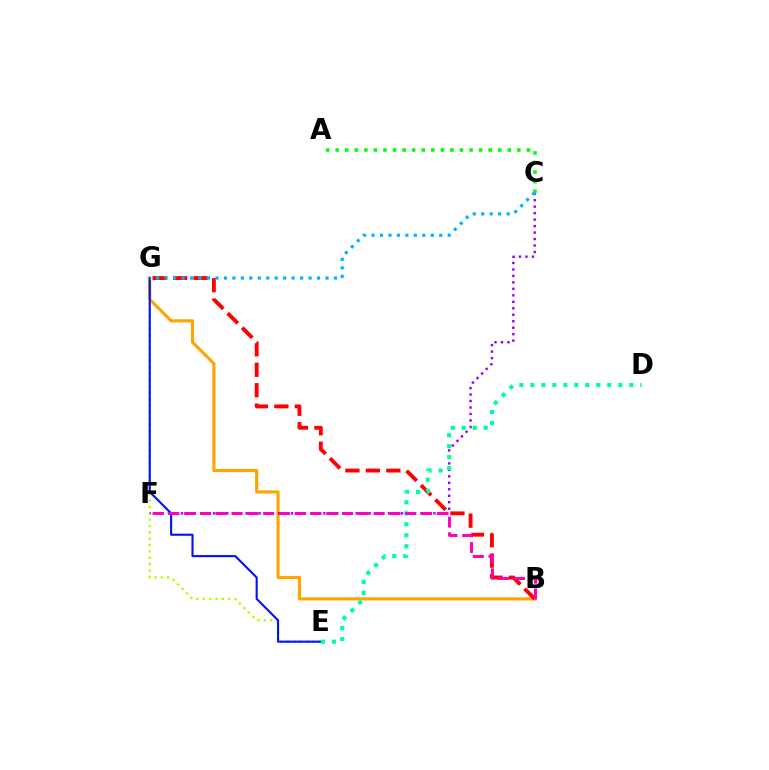{('B', 'G'): [{'color': '#ffa500', 'line_style': 'solid', 'thickness': 2.26}, {'color': '#ff0000', 'line_style': 'dashed', 'thickness': 2.78}], ('E', 'G'): [{'color': '#b3ff00', 'line_style': 'dotted', 'thickness': 1.73}, {'color': '#0010ff', 'line_style': 'solid', 'thickness': 1.51}], ('C', 'F'): [{'color': '#9b00ff', 'line_style': 'dotted', 'thickness': 1.76}], ('A', 'C'): [{'color': '#08ff00', 'line_style': 'dotted', 'thickness': 2.6}], ('D', 'E'): [{'color': '#00ff9d', 'line_style': 'dotted', 'thickness': 2.99}], ('B', 'F'): [{'color': '#ff00bd', 'line_style': 'dashed', 'thickness': 2.14}], ('C', 'G'): [{'color': '#00b5ff', 'line_style': 'dotted', 'thickness': 2.3}]}